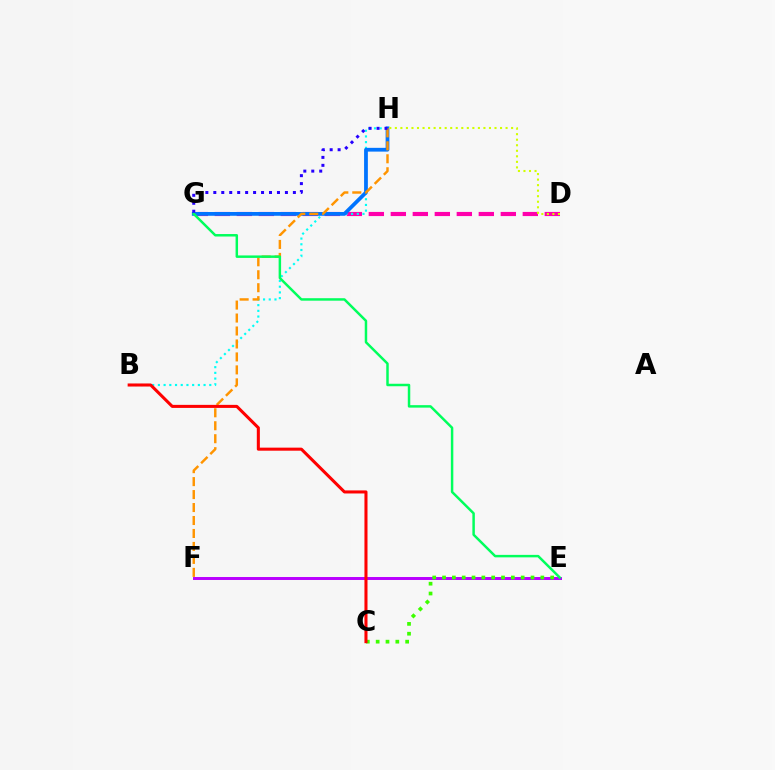{('D', 'G'): [{'color': '#ff00ac', 'line_style': 'dashed', 'thickness': 2.99}], ('B', 'H'): [{'color': '#00fff6', 'line_style': 'dotted', 'thickness': 1.55}], ('G', 'H'): [{'color': '#0074ff', 'line_style': 'solid', 'thickness': 2.71}, {'color': '#2500ff', 'line_style': 'dotted', 'thickness': 2.16}], ('E', 'F'): [{'color': '#b900ff', 'line_style': 'solid', 'thickness': 2.13}], ('C', 'E'): [{'color': '#3dff00', 'line_style': 'dotted', 'thickness': 2.67}], ('F', 'H'): [{'color': '#ff9400', 'line_style': 'dashed', 'thickness': 1.76}], ('D', 'H'): [{'color': '#d1ff00', 'line_style': 'dotted', 'thickness': 1.5}], ('B', 'C'): [{'color': '#ff0000', 'line_style': 'solid', 'thickness': 2.2}], ('E', 'G'): [{'color': '#00ff5c', 'line_style': 'solid', 'thickness': 1.78}]}